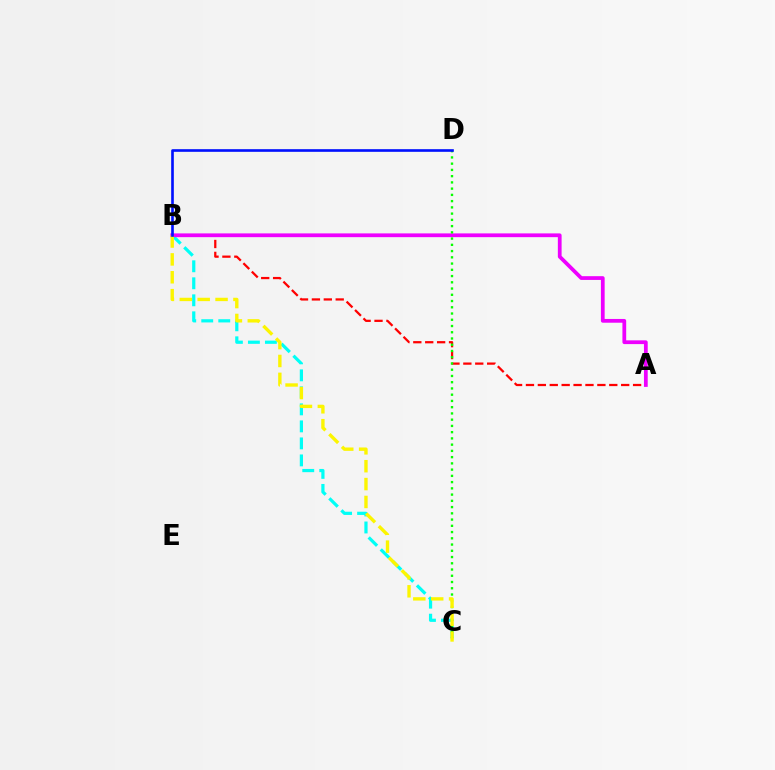{('A', 'B'): [{'color': '#ff0000', 'line_style': 'dashed', 'thickness': 1.62}, {'color': '#ee00ff', 'line_style': 'solid', 'thickness': 2.7}], ('B', 'C'): [{'color': '#00fff6', 'line_style': 'dashed', 'thickness': 2.31}, {'color': '#fcf500', 'line_style': 'dashed', 'thickness': 2.43}], ('C', 'D'): [{'color': '#08ff00', 'line_style': 'dotted', 'thickness': 1.7}], ('B', 'D'): [{'color': '#0010ff', 'line_style': 'solid', 'thickness': 1.9}]}